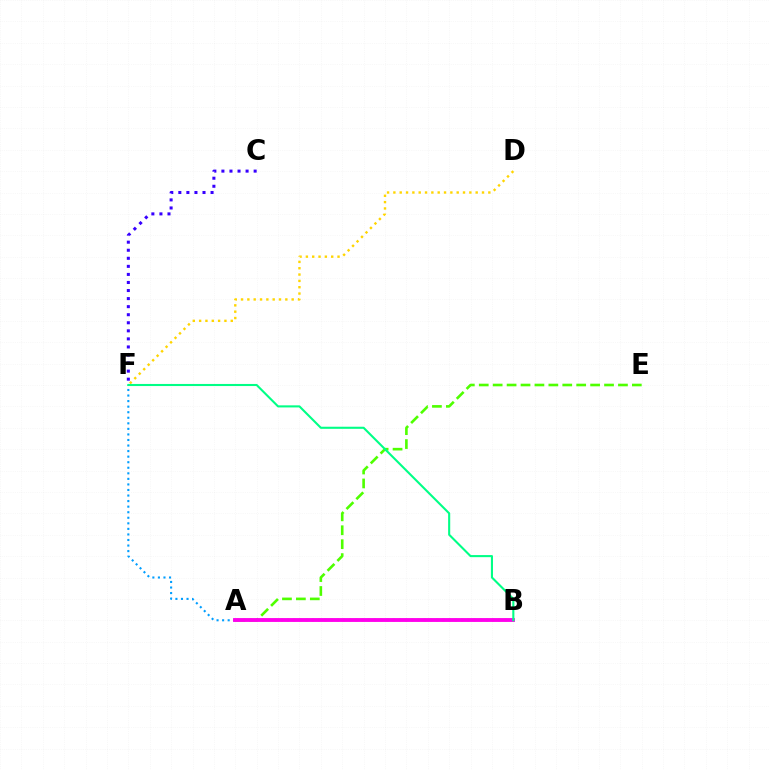{('A', 'B'): [{'color': '#ff0000', 'line_style': 'dotted', 'thickness': 1.69}, {'color': '#ff00ed', 'line_style': 'solid', 'thickness': 2.77}], ('A', 'E'): [{'color': '#4fff00', 'line_style': 'dashed', 'thickness': 1.89}], ('A', 'F'): [{'color': '#009eff', 'line_style': 'dotted', 'thickness': 1.51}], ('C', 'F'): [{'color': '#3700ff', 'line_style': 'dotted', 'thickness': 2.19}], ('D', 'F'): [{'color': '#ffd500', 'line_style': 'dotted', 'thickness': 1.72}], ('B', 'F'): [{'color': '#00ff86', 'line_style': 'solid', 'thickness': 1.51}]}